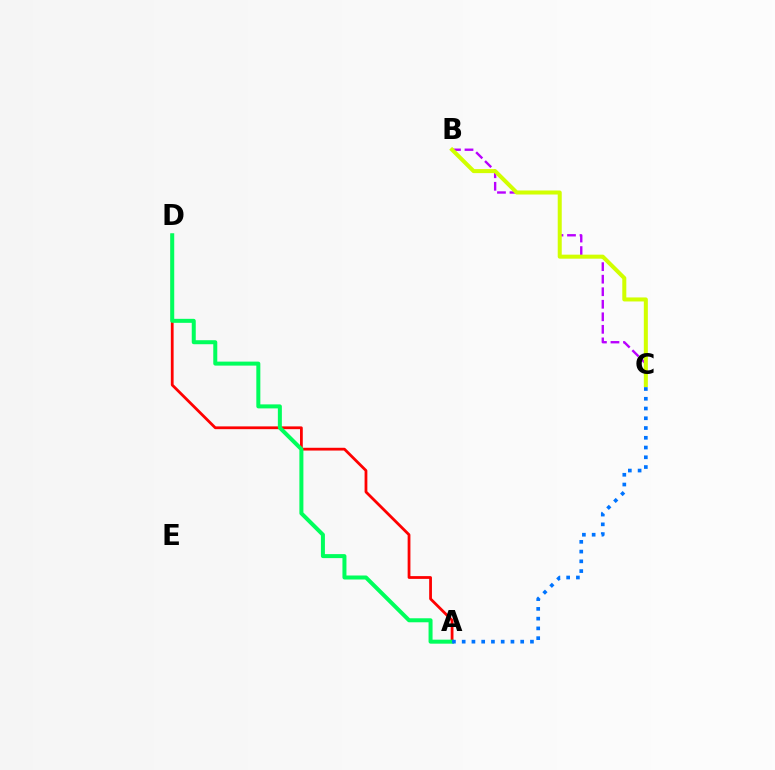{('B', 'C'): [{'color': '#b900ff', 'line_style': 'dashed', 'thickness': 1.7}, {'color': '#d1ff00', 'line_style': 'solid', 'thickness': 2.9}], ('A', 'D'): [{'color': '#ff0000', 'line_style': 'solid', 'thickness': 2.0}, {'color': '#00ff5c', 'line_style': 'solid', 'thickness': 2.88}], ('A', 'C'): [{'color': '#0074ff', 'line_style': 'dotted', 'thickness': 2.65}]}